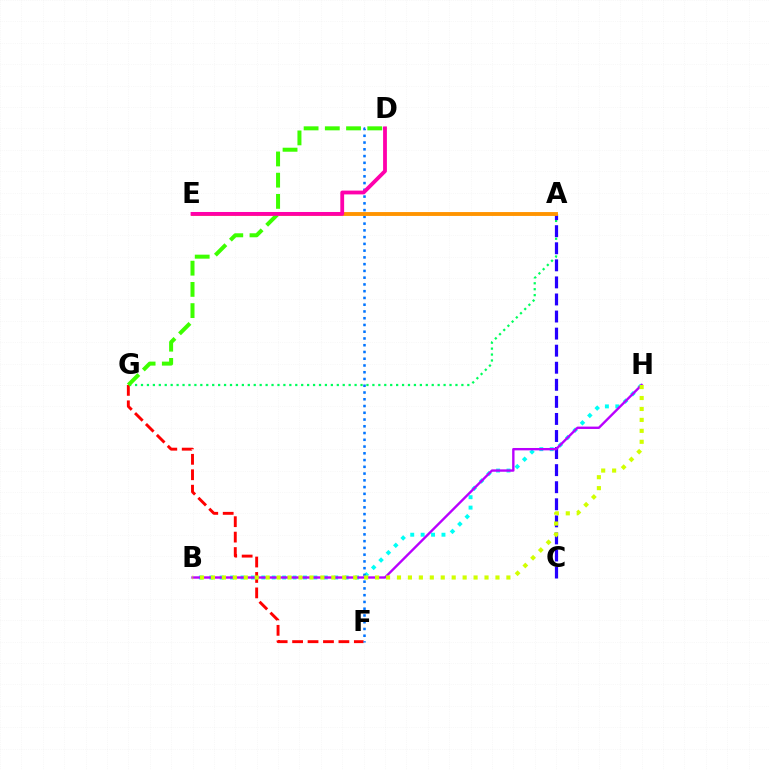{('F', 'G'): [{'color': '#ff0000', 'line_style': 'dashed', 'thickness': 2.1}], ('B', 'H'): [{'color': '#00fff6', 'line_style': 'dotted', 'thickness': 2.83}, {'color': '#b900ff', 'line_style': 'solid', 'thickness': 1.71}, {'color': '#d1ff00', 'line_style': 'dotted', 'thickness': 2.97}], ('A', 'G'): [{'color': '#00ff5c', 'line_style': 'dotted', 'thickness': 1.61}], ('D', 'F'): [{'color': '#0074ff', 'line_style': 'dotted', 'thickness': 1.84}], ('A', 'C'): [{'color': '#2500ff', 'line_style': 'dashed', 'thickness': 2.32}], ('A', 'E'): [{'color': '#ff9400', 'line_style': 'solid', 'thickness': 2.79}], ('D', 'G'): [{'color': '#3dff00', 'line_style': 'dashed', 'thickness': 2.88}], ('D', 'E'): [{'color': '#ff00ac', 'line_style': 'solid', 'thickness': 2.74}]}